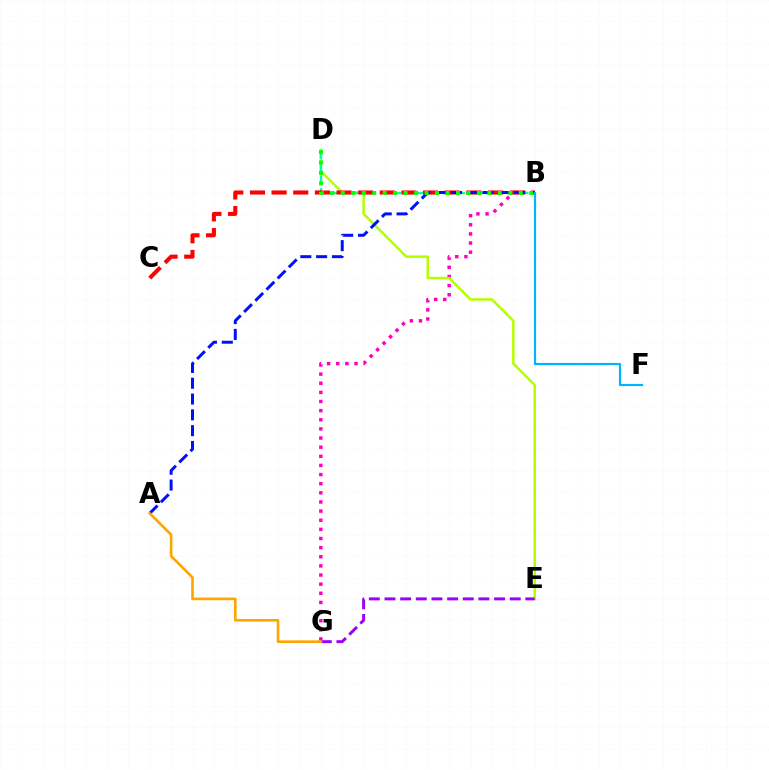{('B', 'G'): [{'color': '#ff00bd', 'line_style': 'dotted', 'thickness': 2.48}], ('D', 'E'): [{'color': '#b3ff00', 'line_style': 'solid', 'thickness': 1.8}], ('B', 'D'): [{'color': '#00ff9d', 'line_style': 'dashed', 'thickness': 1.73}, {'color': '#08ff00', 'line_style': 'dotted', 'thickness': 2.84}], ('B', 'C'): [{'color': '#ff0000', 'line_style': 'dashed', 'thickness': 2.94}], ('A', 'B'): [{'color': '#0010ff', 'line_style': 'dashed', 'thickness': 2.15}], ('E', 'G'): [{'color': '#9b00ff', 'line_style': 'dashed', 'thickness': 2.13}], ('B', 'F'): [{'color': '#00b5ff', 'line_style': 'solid', 'thickness': 1.57}], ('A', 'G'): [{'color': '#ffa500', 'line_style': 'solid', 'thickness': 1.9}]}